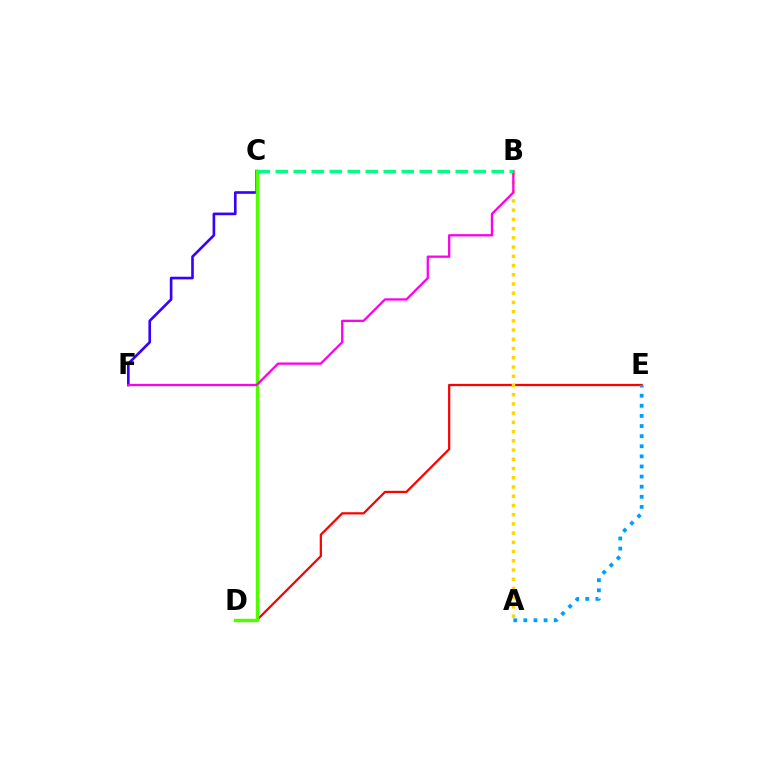{('D', 'E'): [{'color': '#ff0000', 'line_style': 'solid', 'thickness': 1.61}], ('C', 'F'): [{'color': '#3700ff', 'line_style': 'solid', 'thickness': 1.9}], ('A', 'B'): [{'color': '#ffd500', 'line_style': 'dotted', 'thickness': 2.51}], ('C', 'D'): [{'color': '#4fff00', 'line_style': 'solid', 'thickness': 2.48}], ('A', 'E'): [{'color': '#009eff', 'line_style': 'dotted', 'thickness': 2.75}], ('B', 'F'): [{'color': '#ff00ed', 'line_style': 'solid', 'thickness': 1.65}], ('B', 'C'): [{'color': '#00ff86', 'line_style': 'dashed', 'thickness': 2.44}]}